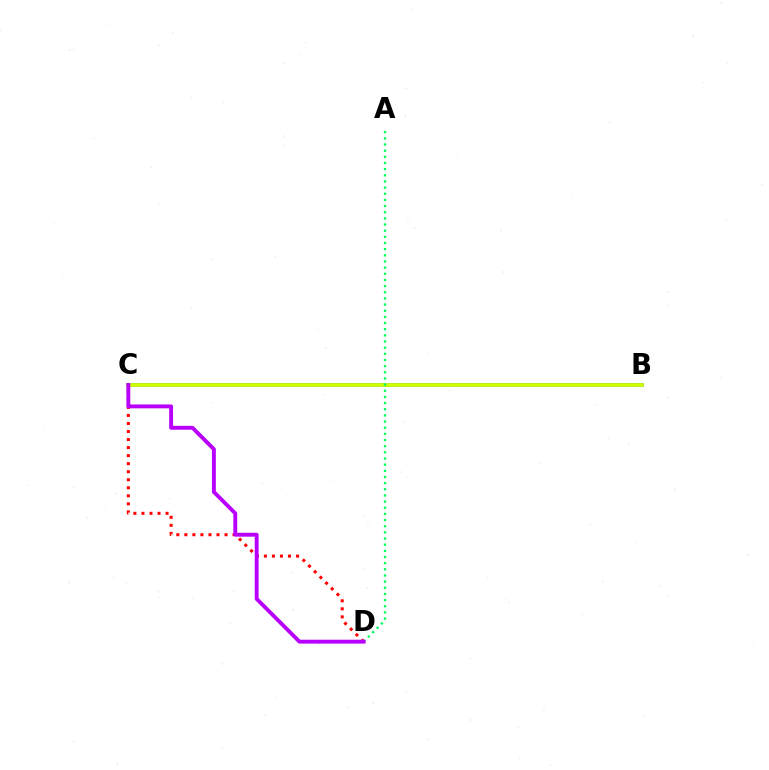{('C', 'D'): [{'color': '#ff0000', 'line_style': 'dotted', 'thickness': 2.18}, {'color': '#b900ff', 'line_style': 'solid', 'thickness': 2.8}], ('B', 'C'): [{'color': '#0074ff', 'line_style': 'solid', 'thickness': 2.71}, {'color': '#d1ff00', 'line_style': 'solid', 'thickness': 2.69}], ('A', 'D'): [{'color': '#00ff5c', 'line_style': 'dotted', 'thickness': 1.67}]}